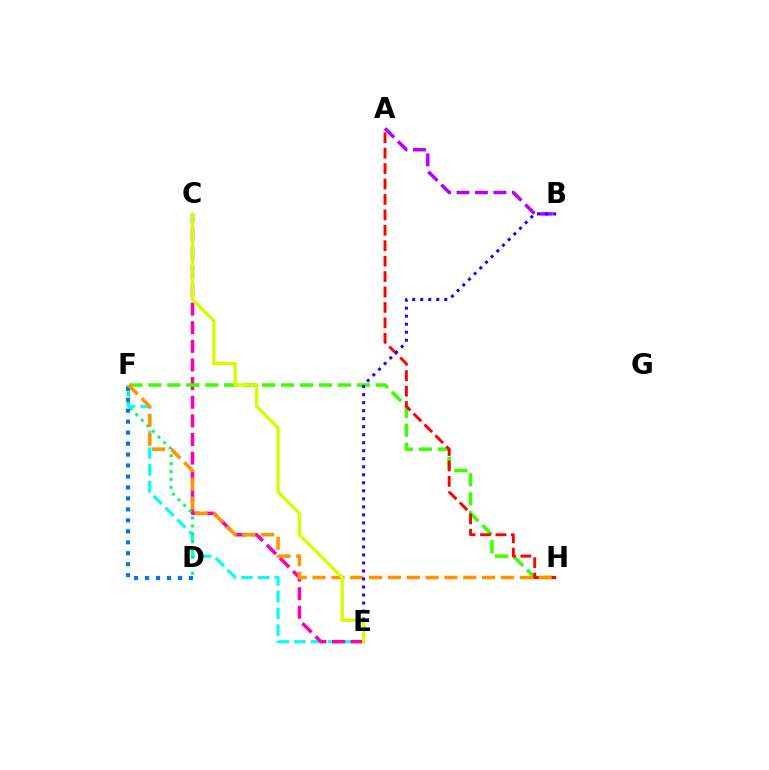{('E', 'F'): [{'color': '#00fff6', 'line_style': 'dashed', 'thickness': 2.27}], ('C', 'E'): [{'color': '#ff00ac', 'line_style': 'dashed', 'thickness': 2.53}, {'color': '#d1ff00', 'line_style': 'solid', 'thickness': 2.4}], ('D', 'F'): [{'color': '#00ff5c', 'line_style': 'dotted', 'thickness': 2.15}, {'color': '#0074ff', 'line_style': 'dotted', 'thickness': 2.98}], ('F', 'H'): [{'color': '#3dff00', 'line_style': 'dashed', 'thickness': 2.57}, {'color': '#ff9400', 'line_style': 'dashed', 'thickness': 2.56}], ('A', 'H'): [{'color': '#ff0000', 'line_style': 'dashed', 'thickness': 2.1}], ('A', 'B'): [{'color': '#b900ff', 'line_style': 'dashed', 'thickness': 2.51}], ('B', 'E'): [{'color': '#2500ff', 'line_style': 'dotted', 'thickness': 2.18}]}